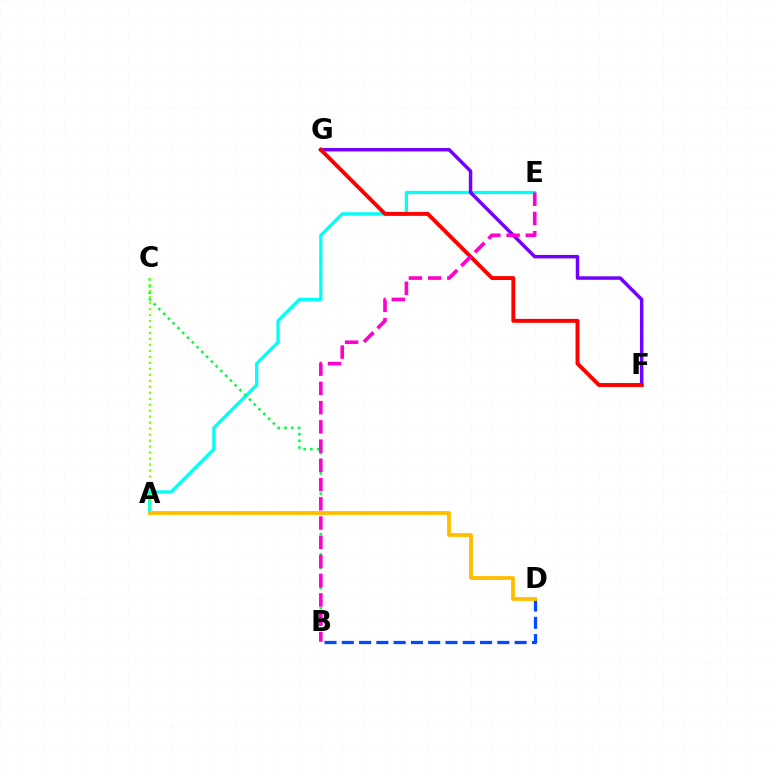{('A', 'E'): [{'color': '#00fff6', 'line_style': 'solid', 'thickness': 2.35}], ('B', 'C'): [{'color': '#00ff39', 'line_style': 'dotted', 'thickness': 1.83}], ('A', 'C'): [{'color': '#84ff00', 'line_style': 'dotted', 'thickness': 1.63}], ('F', 'G'): [{'color': '#7200ff', 'line_style': 'solid', 'thickness': 2.5}, {'color': '#ff0000', 'line_style': 'solid', 'thickness': 2.82}], ('B', 'D'): [{'color': '#004bff', 'line_style': 'dashed', 'thickness': 2.35}], ('A', 'D'): [{'color': '#ffbd00', 'line_style': 'solid', 'thickness': 2.76}], ('B', 'E'): [{'color': '#ff00cf', 'line_style': 'dashed', 'thickness': 2.61}]}